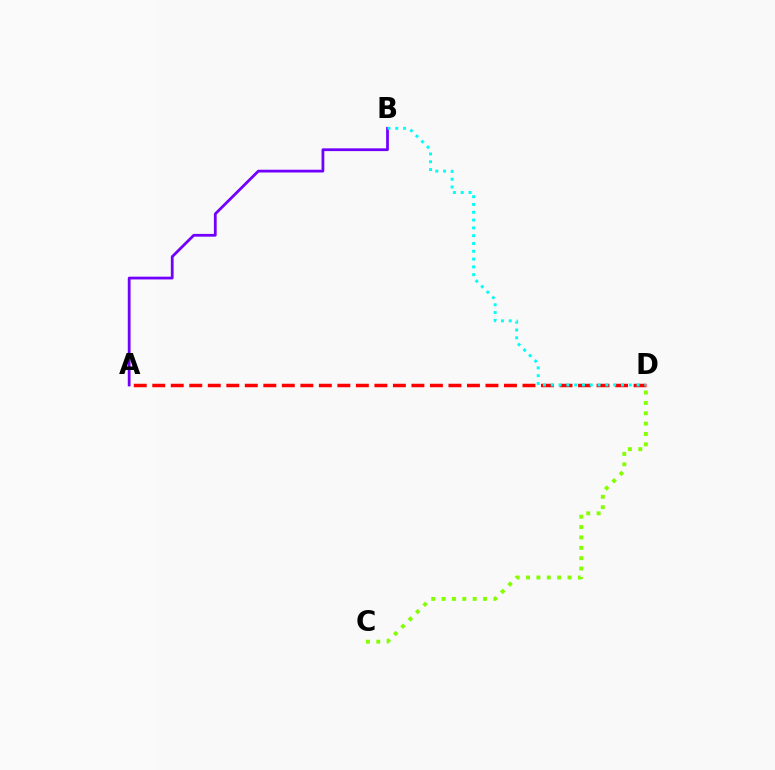{('A', 'D'): [{'color': '#ff0000', 'line_style': 'dashed', 'thickness': 2.51}], ('A', 'B'): [{'color': '#7200ff', 'line_style': 'solid', 'thickness': 1.99}], ('C', 'D'): [{'color': '#84ff00', 'line_style': 'dotted', 'thickness': 2.82}], ('B', 'D'): [{'color': '#00fff6', 'line_style': 'dotted', 'thickness': 2.12}]}